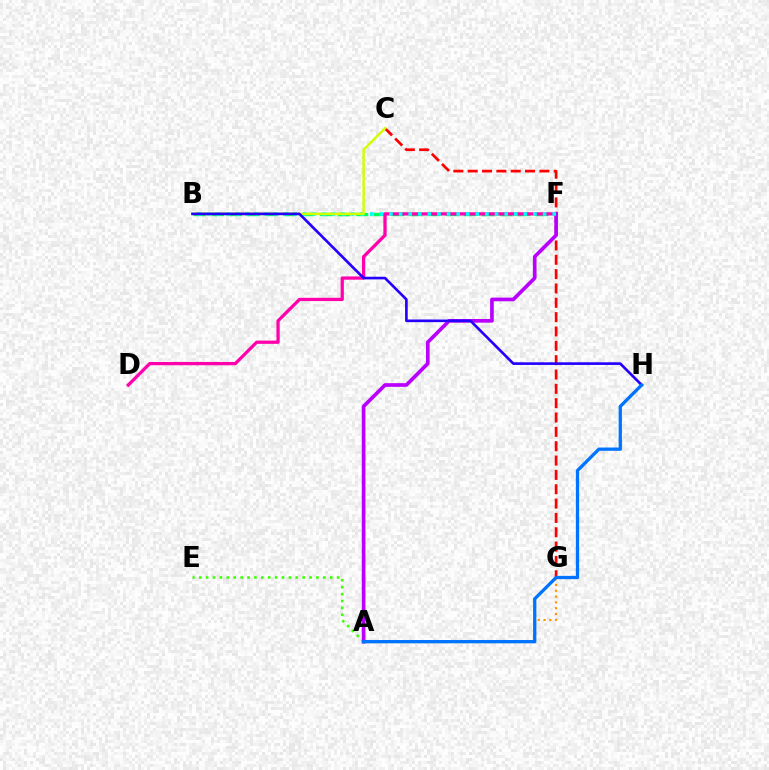{('B', 'F'): [{'color': '#00ff5c', 'line_style': 'dashed', 'thickness': 2.45}, {'color': '#00fff6', 'line_style': 'dotted', 'thickness': 2.61}], ('A', 'E'): [{'color': '#3dff00', 'line_style': 'dotted', 'thickness': 1.87}], ('C', 'G'): [{'color': '#ff0000', 'line_style': 'dashed', 'thickness': 1.95}], ('D', 'F'): [{'color': '#ff00ac', 'line_style': 'solid', 'thickness': 2.35}], ('A', 'G'): [{'color': '#ff9400', 'line_style': 'dotted', 'thickness': 1.58}], ('A', 'F'): [{'color': '#b900ff', 'line_style': 'solid', 'thickness': 2.64}], ('B', 'C'): [{'color': '#d1ff00', 'line_style': 'solid', 'thickness': 1.78}], ('B', 'H'): [{'color': '#2500ff', 'line_style': 'solid', 'thickness': 1.9}], ('A', 'H'): [{'color': '#0074ff', 'line_style': 'solid', 'thickness': 2.37}]}